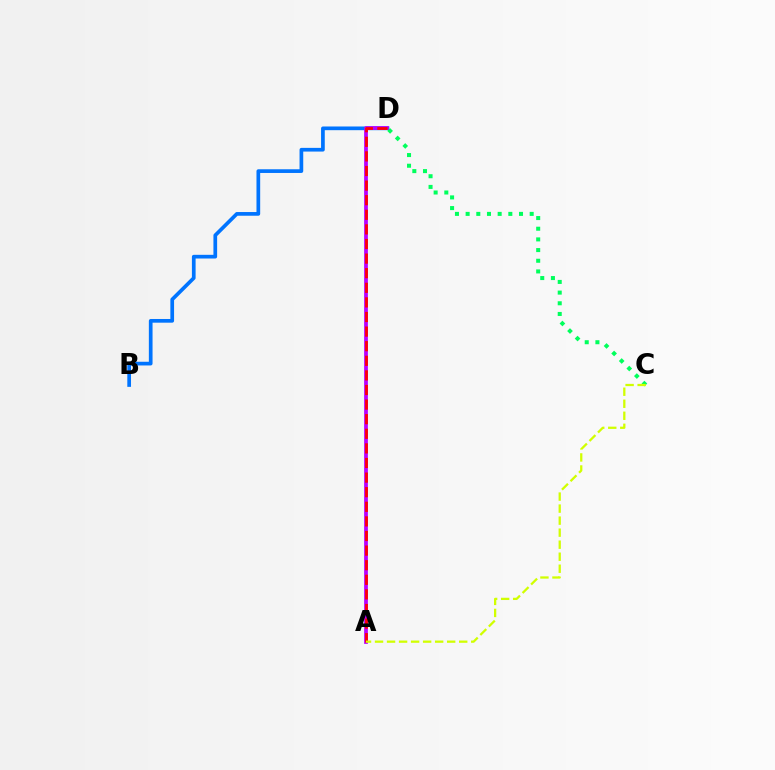{('B', 'D'): [{'color': '#0074ff', 'line_style': 'solid', 'thickness': 2.66}], ('A', 'D'): [{'color': '#b900ff', 'line_style': 'solid', 'thickness': 2.7}, {'color': '#ff0000', 'line_style': 'dashed', 'thickness': 1.98}], ('C', 'D'): [{'color': '#00ff5c', 'line_style': 'dotted', 'thickness': 2.9}], ('A', 'C'): [{'color': '#d1ff00', 'line_style': 'dashed', 'thickness': 1.63}]}